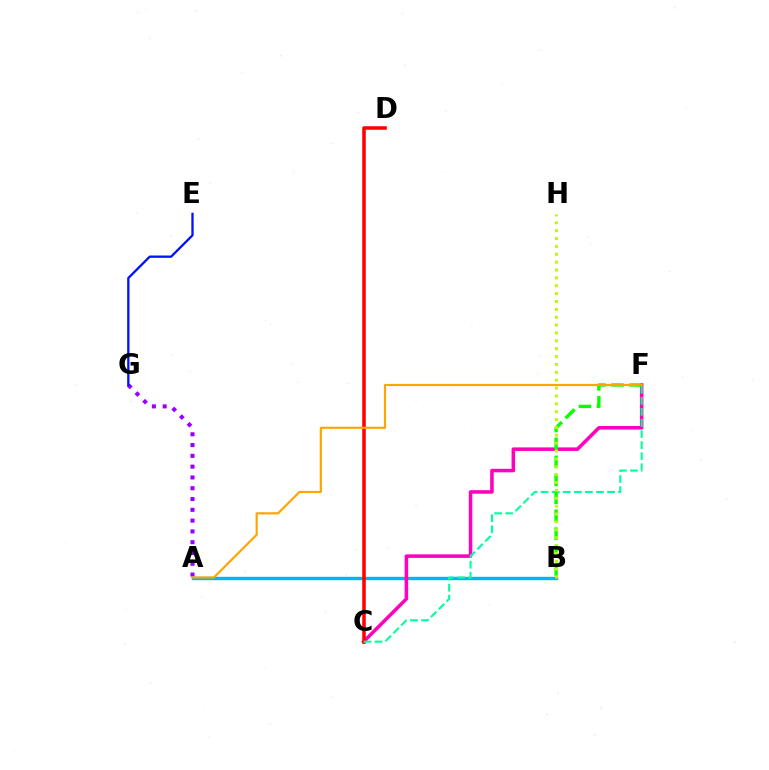{('A', 'G'): [{'color': '#9b00ff', 'line_style': 'dotted', 'thickness': 2.93}], ('A', 'B'): [{'color': '#00b5ff', 'line_style': 'solid', 'thickness': 2.44}], ('C', 'F'): [{'color': '#ff00bd', 'line_style': 'solid', 'thickness': 2.55}, {'color': '#00ff9d', 'line_style': 'dashed', 'thickness': 1.5}], ('C', 'D'): [{'color': '#ff0000', 'line_style': 'solid', 'thickness': 2.55}], ('E', 'G'): [{'color': '#0010ff', 'line_style': 'solid', 'thickness': 1.66}], ('B', 'F'): [{'color': '#08ff00', 'line_style': 'dashed', 'thickness': 2.44}], ('B', 'H'): [{'color': '#b3ff00', 'line_style': 'dotted', 'thickness': 2.14}], ('A', 'F'): [{'color': '#ffa500', 'line_style': 'solid', 'thickness': 1.57}]}